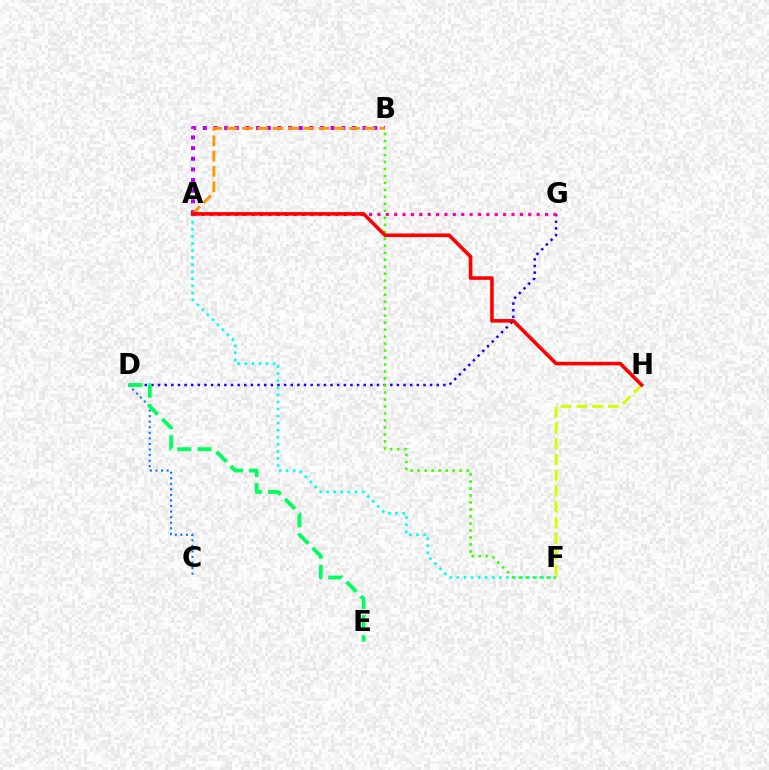{('D', 'G'): [{'color': '#2500ff', 'line_style': 'dotted', 'thickness': 1.8}], ('A', 'B'): [{'color': '#b900ff', 'line_style': 'dotted', 'thickness': 2.89}, {'color': '#ff9400', 'line_style': 'dashed', 'thickness': 2.08}], ('C', 'D'): [{'color': '#0074ff', 'line_style': 'dotted', 'thickness': 1.51}], ('D', 'E'): [{'color': '#00ff5c', 'line_style': 'dashed', 'thickness': 2.74}], ('A', 'F'): [{'color': '#00fff6', 'line_style': 'dotted', 'thickness': 1.92}], ('B', 'F'): [{'color': '#3dff00', 'line_style': 'dotted', 'thickness': 1.9}], ('F', 'H'): [{'color': '#d1ff00', 'line_style': 'dashed', 'thickness': 2.14}], ('A', 'G'): [{'color': '#ff00ac', 'line_style': 'dotted', 'thickness': 2.28}], ('A', 'H'): [{'color': '#ff0000', 'line_style': 'solid', 'thickness': 2.58}]}